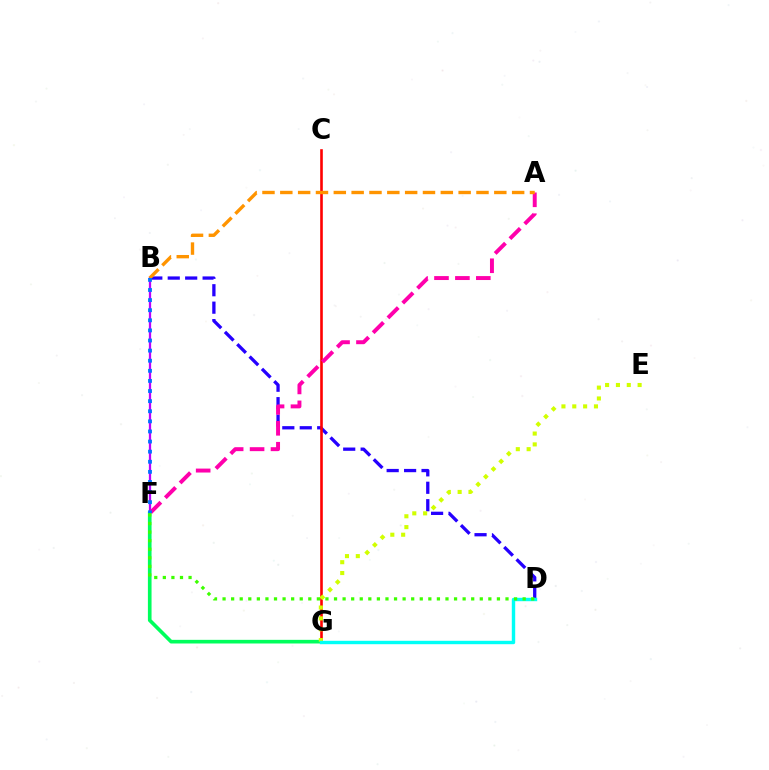{('B', 'D'): [{'color': '#2500ff', 'line_style': 'dashed', 'thickness': 2.37}], ('C', 'G'): [{'color': '#ff0000', 'line_style': 'solid', 'thickness': 1.88}], ('B', 'F'): [{'color': '#b900ff', 'line_style': 'solid', 'thickness': 1.64}, {'color': '#0074ff', 'line_style': 'dotted', 'thickness': 2.74}], ('F', 'G'): [{'color': '#00ff5c', 'line_style': 'solid', 'thickness': 2.62}], ('A', 'F'): [{'color': '#ff00ac', 'line_style': 'dashed', 'thickness': 2.84}], ('E', 'G'): [{'color': '#d1ff00', 'line_style': 'dotted', 'thickness': 2.95}], ('A', 'B'): [{'color': '#ff9400', 'line_style': 'dashed', 'thickness': 2.42}], ('D', 'G'): [{'color': '#00fff6', 'line_style': 'solid', 'thickness': 2.45}], ('D', 'F'): [{'color': '#3dff00', 'line_style': 'dotted', 'thickness': 2.33}]}